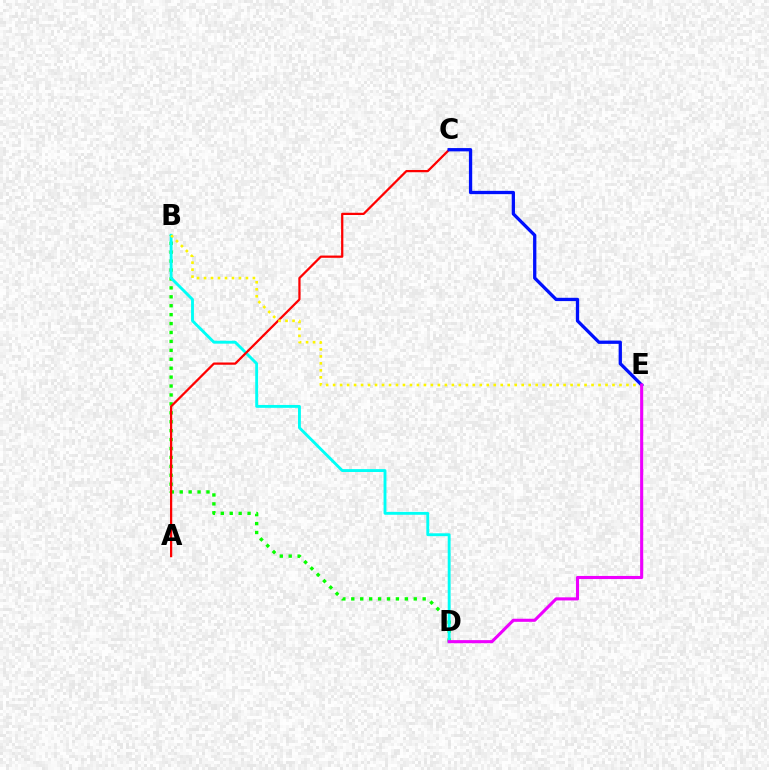{('B', 'D'): [{'color': '#08ff00', 'line_style': 'dotted', 'thickness': 2.42}, {'color': '#00fff6', 'line_style': 'solid', 'thickness': 2.07}], ('A', 'C'): [{'color': '#ff0000', 'line_style': 'solid', 'thickness': 1.62}], ('B', 'E'): [{'color': '#fcf500', 'line_style': 'dotted', 'thickness': 1.9}], ('C', 'E'): [{'color': '#0010ff', 'line_style': 'solid', 'thickness': 2.37}], ('D', 'E'): [{'color': '#ee00ff', 'line_style': 'solid', 'thickness': 2.22}]}